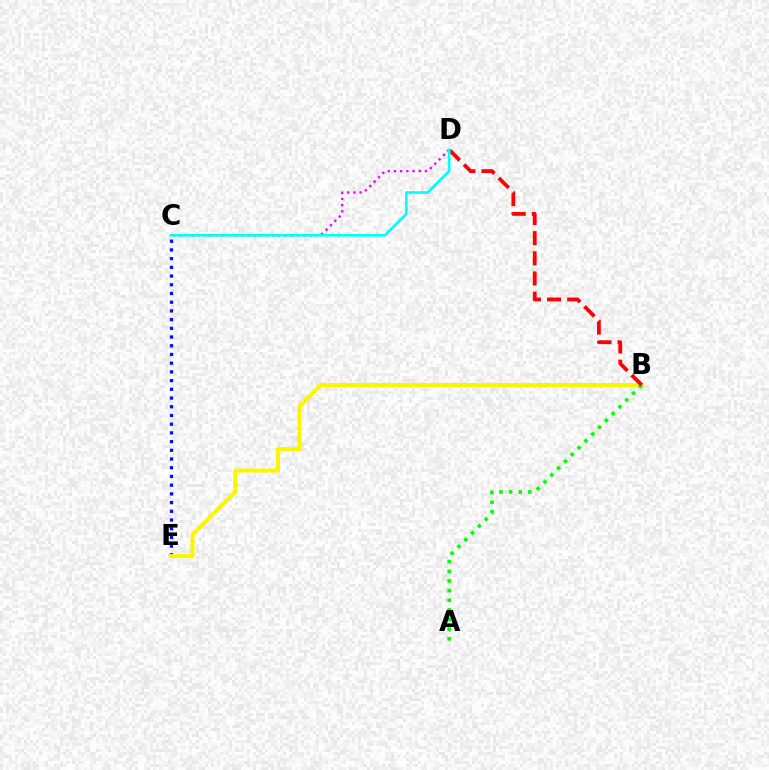{('C', 'D'): [{'color': '#ee00ff', 'line_style': 'dotted', 'thickness': 1.68}, {'color': '#00fff6', 'line_style': 'solid', 'thickness': 1.87}], ('C', 'E'): [{'color': '#0010ff', 'line_style': 'dotted', 'thickness': 2.37}], ('B', 'E'): [{'color': '#fcf500', 'line_style': 'solid', 'thickness': 2.9}], ('A', 'B'): [{'color': '#08ff00', 'line_style': 'dotted', 'thickness': 2.62}], ('B', 'D'): [{'color': '#ff0000', 'line_style': 'dashed', 'thickness': 2.74}]}